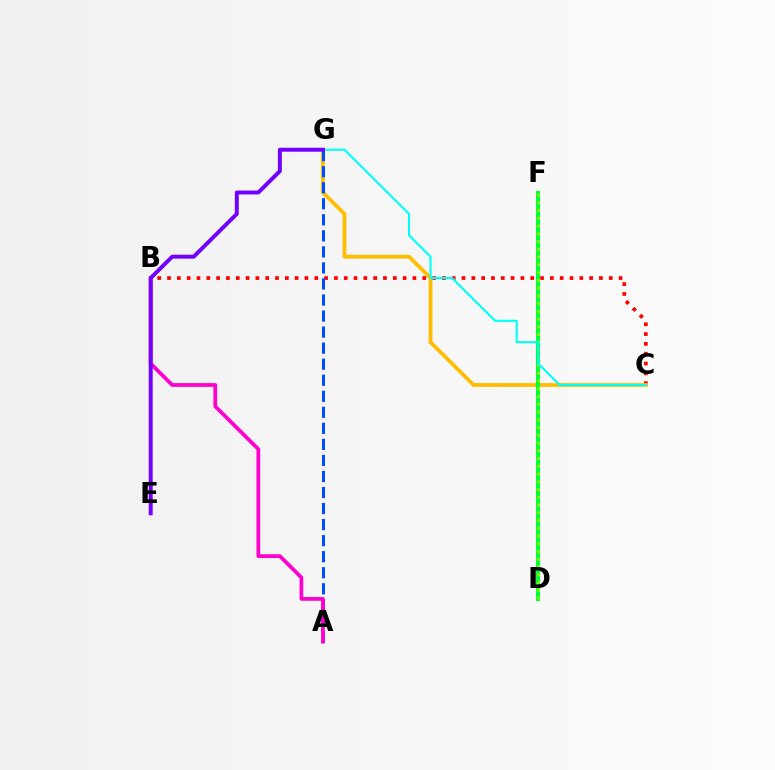{('B', 'C'): [{'color': '#ff0000', 'line_style': 'dotted', 'thickness': 2.67}], ('C', 'G'): [{'color': '#ffbd00', 'line_style': 'solid', 'thickness': 2.73}, {'color': '#00fff6', 'line_style': 'solid', 'thickness': 1.51}], ('D', 'F'): [{'color': '#00ff39', 'line_style': 'solid', 'thickness': 2.94}, {'color': '#84ff00', 'line_style': 'dotted', 'thickness': 2.11}], ('A', 'G'): [{'color': '#004bff', 'line_style': 'dashed', 'thickness': 2.18}], ('A', 'B'): [{'color': '#ff00cf', 'line_style': 'solid', 'thickness': 2.7}], ('E', 'G'): [{'color': '#7200ff', 'line_style': 'solid', 'thickness': 2.84}]}